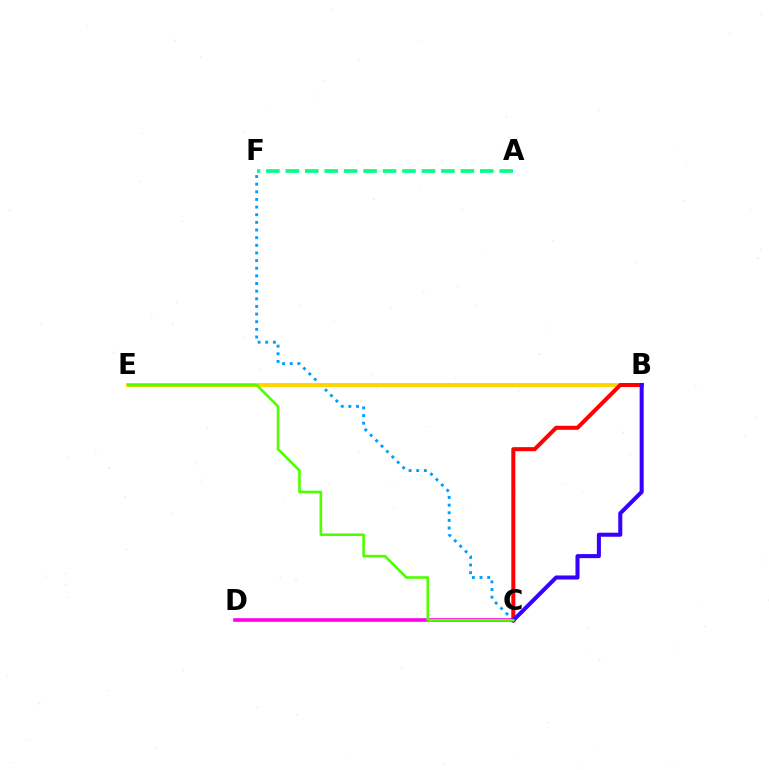{('C', 'F'): [{'color': '#009eff', 'line_style': 'dotted', 'thickness': 2.08}], ('B', 'E'): [{'color': '#ffd500', 'line_style': 'solid', 'thickness': 2.84}], ('C', 'D'): [{'color': '#ff00ed', 'line_style': 'solid', 'thickness': 2.61}], ('B', 'C'): [{'color': '#ff0000', 'line_style': 'solid', 'thickness': 2.9}, {'color': '#3700ff', 'line_style': 'solid', 'thickness': 2.91}], ('C', 'E'): [{'color': '#4fff00', 'line_style': 'solid', 'thickness': 1.88}], ('A', 'F'): [{'color': '#00ff86', 'line_style': 'dashed', 'thickness': 2.64}]}